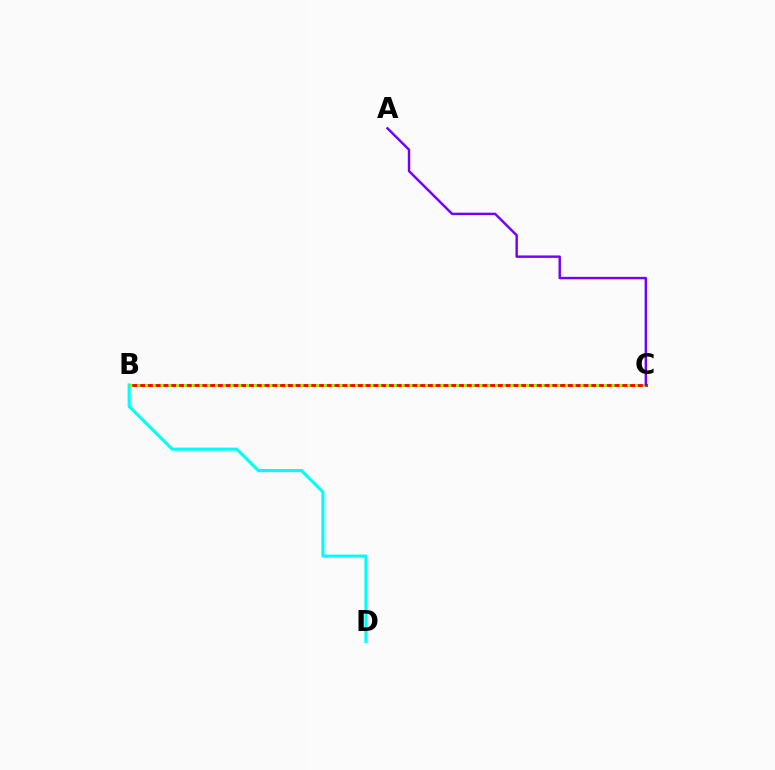{('B', 'C'): [{'color': '#ff0000', 'line_style': 'solid', 'thickness': 2.06}, {'color': '#84ff00', 'line_style': 'dotted', 'thickness': 2.11}], ('B', 'D'): [{'color': '#00fff6', 'line_style': 'solid', 'thickness': 2.24}], ('A', 'C'): [{'color': '#7200ff', 'line_style': 'solid', 'thickness': 1.75}]}